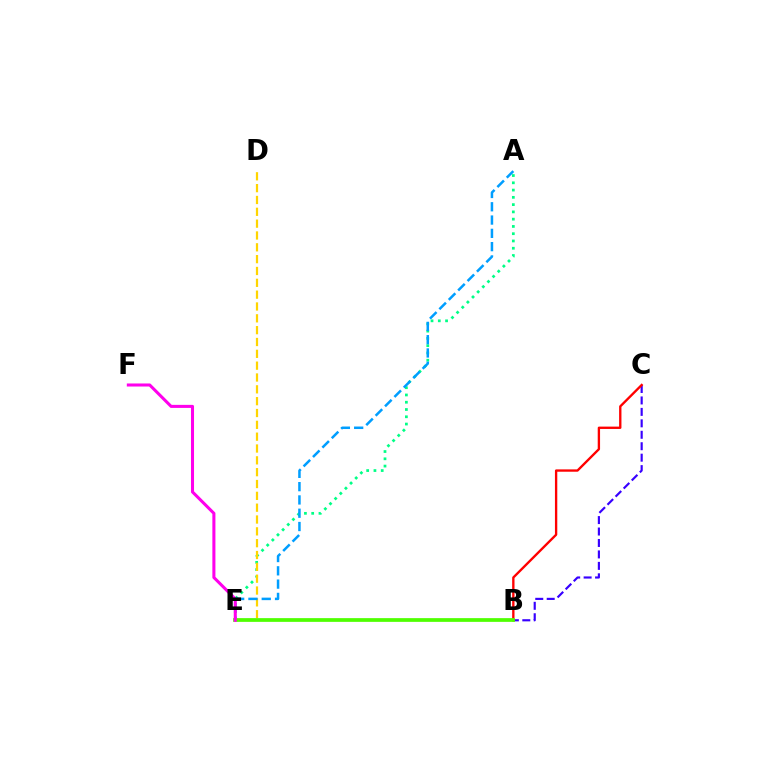{('A', 'E'): [{'color': '#00ff86', 'line_style': 'dotted', 'thickness': 1.98}, {'color': '#009eff', 'line_style': 'dashed', 'thickness': 1.81}], ('B', 'C'): [{'color': '#3700ff', 'line_style': 'dashed', 'thickness': 1.56}, {'color': '#ff0000', 'line_style': 'solid', 'thickness': 1.69}], ('D', 'E'): [{'color': '#ffd500', 'line_style': 'dashed', 'thickness': 1.61}], ('B', 'E'): [{'color': '#4fff00', 'line_style': 'solid', 'thickness': 2.68}], ('E', 'F'): [{'color': '#ff00ed', 'line_style': 'solid', 'thickness': 2.19}]}